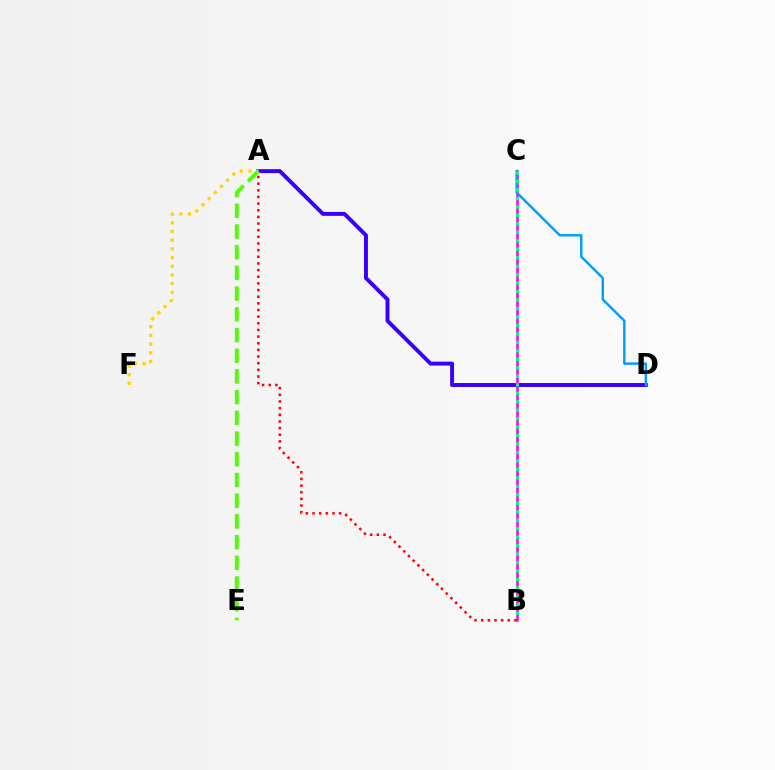{('A', 'D'): [{'color': '#3700ff', 'line_style': 'solid', 'thickness': 2.83}], ('B', 'C'): [{'color': '#ff00ed', 'line_style': 'solid', 'thickness': 1.85}, {'color': '#00ff86', 'line_style': 'dotted', 'thickness': 2.3}], ('A', 'B'): [{'color': '#ff0000', 'line_style': 'dotted', 'thickness': 1.81}], ('A', 'E'): [{'color': '#4fff00', 'line_style': 'dashed', 'thickness': 2.81}], ('C', 'D'): [{'color': '#009eff', 'line_style': 'solid', 'thickness': 1.76}], ('A', 'F'): [{'color': '#ffd500', 'line_style': 'dotted', 'thickness': 2.36}]}